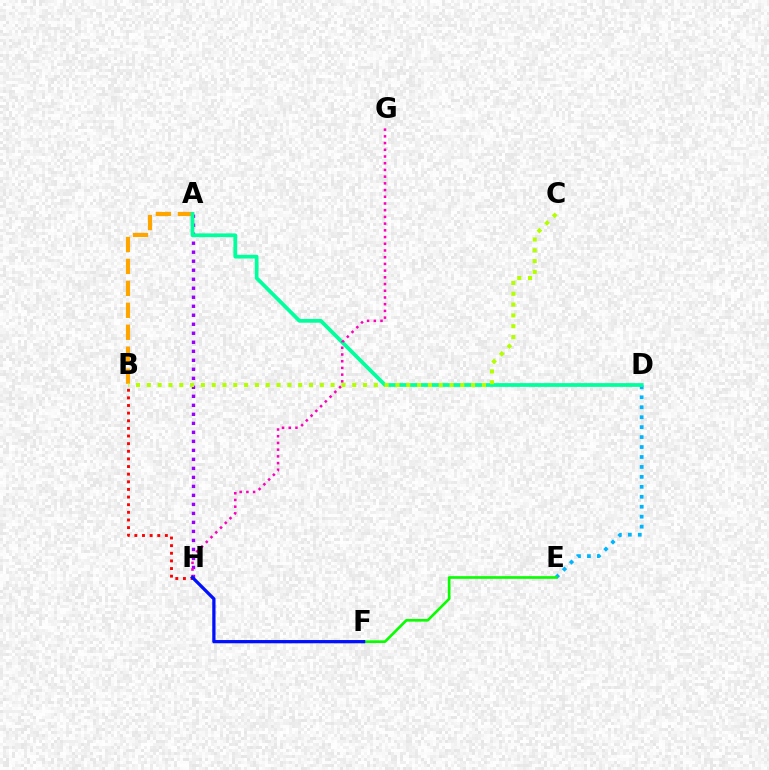{('B', 'H'): [{'color': '#ff0000', 'line_style': 'dotted', 'thickness': 2.07}], ('D', 'E'): [{'color': '#00b5ff', 'line_style': 'dotted', 'thickness': 2.7}], ('E', 'F'): [{'color': '#08ff00', 'line_style': 'solid', 'thickness': 1.92}], ('A', 'B'): [{'color': '#ffa500', 'line_style': 'dashed', 'thickness': 2.98}], ('A', 'H'): [{'color': '#9b00ff', 'line_style': 'dotted', 'thickness': 2.45}], ('A', 'D'): [{'color': '#00ff9d', 'line_style': 'solid', 'thickness': 2.7}], ('G', 'H'): [{'color': '#ff00bd', 'line_style': 'dotted', 'thickness': 1.82}], ('B', 'C'): [{'color': '#b3ff00', 'line_style': 'dotted', 'thickness': 2.94}], ('F', 'H'): [{'color': '#0010ff', 'line_style': 'solid', 'thickness': 2.35}]}